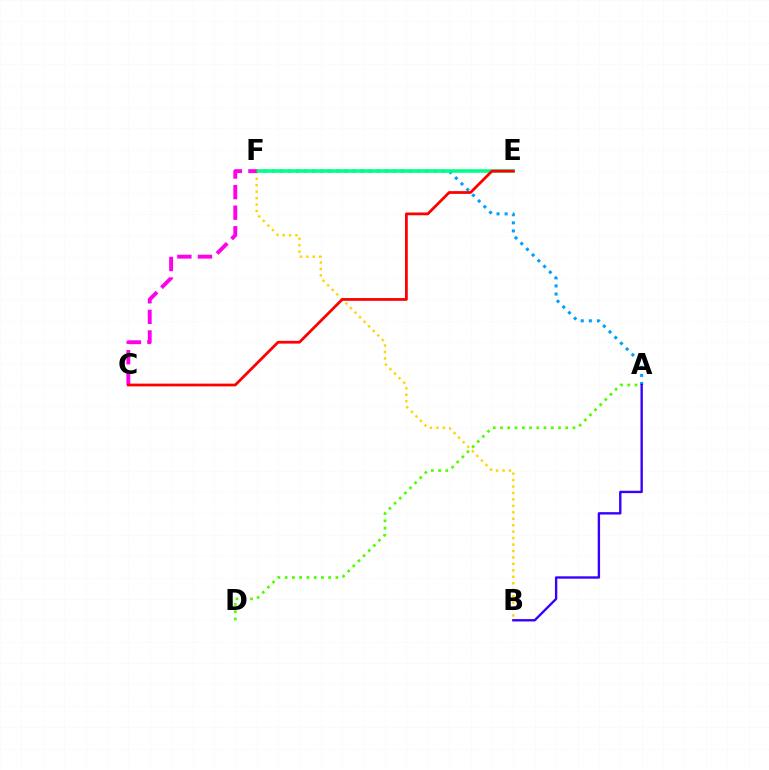{('A', 'F'): [{'color': '#009eff', 'line_style': 'dotted', 'thickness': 2.2}], ('A', 'D'): [{'color': '#4fff00', 'line_style': 'dotted', 'thickness': 1.97}], ('B', 'F'): [{'color': '#ffd500', 'line_style': 'dotted', 'thickness': 1.75}], ('E', 'F'): [{'color': '#00ff86', 'line_style': 'solid', 'thickness': 2.58}], ('A', 'B'): [{'color': '#3700ff', 'line_style': 'solid', 'thickness': 1.7}], ('C', 'F'): [{'color': '#ff00ed', 'line_style': 'dashed', 'thickness': 2.8}], ('C', 'E'): [{'color': '#ff0000', 'line_style': 'solid', 'thickness': 2.0}]}